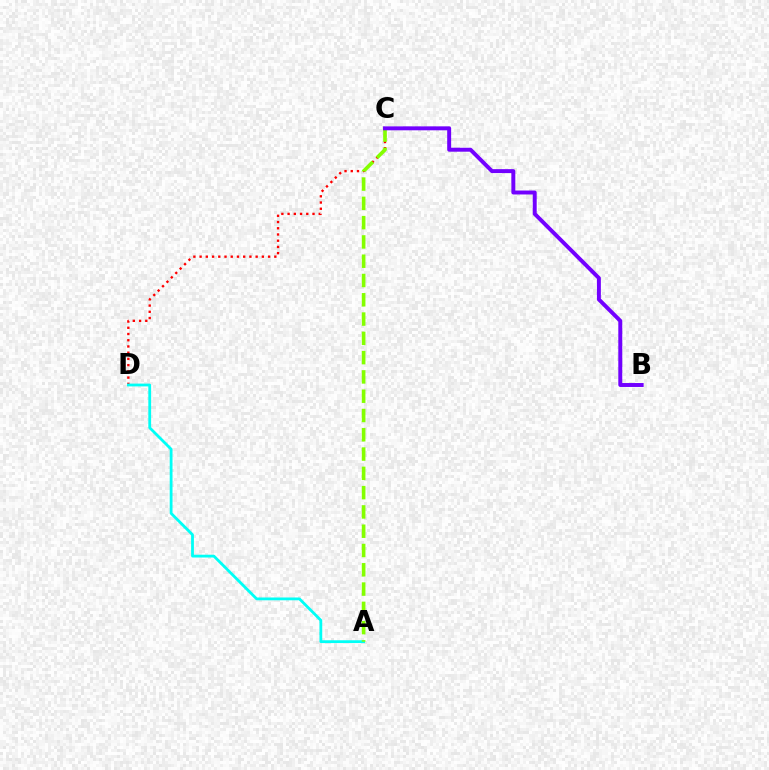{('C', 'D'): [{'color': '#ff0000', 'line_style': 'dotted', 'thickness': 1.69}], ('A', 'D'): [{'color': '#00fff6', 'line_style': 'solid', 'thickness': 2.01}], ('A', 'C'): [{'color': '#84ff00', 'line_style': 'dashed', 'thickness': 2.62}], ('B', 'C'): [{'color': '#7200ff', 'line_style': 'solid', 'thickness': 2.84}]}